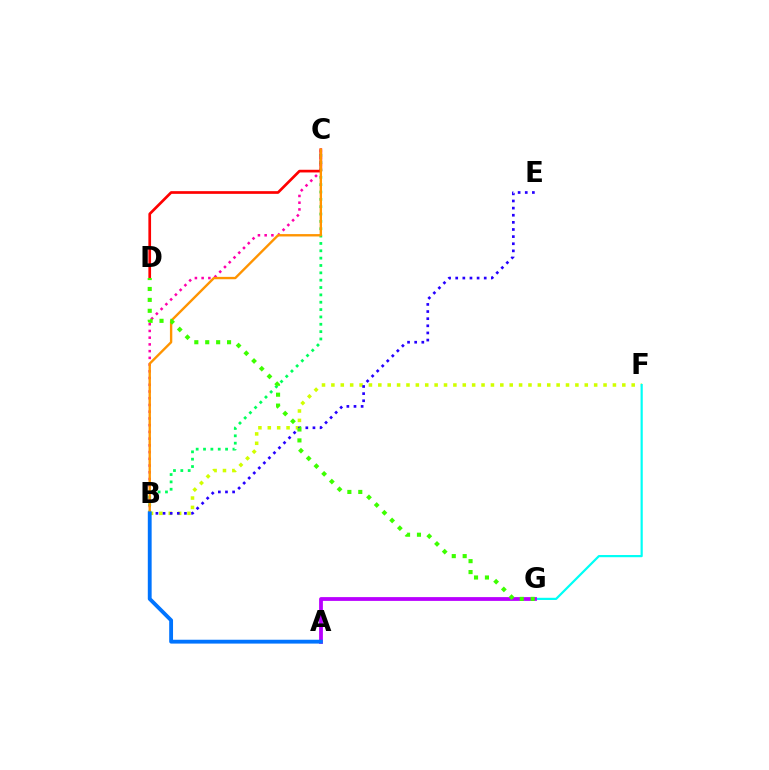{('B', 'C'): [{'color': '#ff00ac', 'line_style': 'dotted', 'thickness': 1.83}, {'color': '#00ff5c', 'line_style': 'dotted', 'thickness': 2.0}, {'color': '#ff9400', 'line_style': 'solid', 'thickness': 1.71}], ('B', 'F'): [{'color': '#d1ff00', 'line_style': 'dotted', 'thickness': 2.55}], ('F', 'G'): [{'color': '#00fff6', 'line_style': 'solid', 'thickness': 1.58}], ('C', 'D'): [{'color': '#ff0000', 'line_style': 'solid', 'thickness': 1.93}], ('B', 'E'): [{'color': '#2500ff', 'line_style': 'dotted', 'thickness': 1.94}], ('A', 'G'): [{'color': '#b900ff', 'line_style': 'solid', 'thickness': 2.73}], ('A', 'B'): [{'color': '#0074ff', 'line_style': 'solid', 'thickness': 2.77}], ('D', 'G'): [{'color': '#3dff00', 'line_style': 'dotted', 'thickness': 2.97}]}